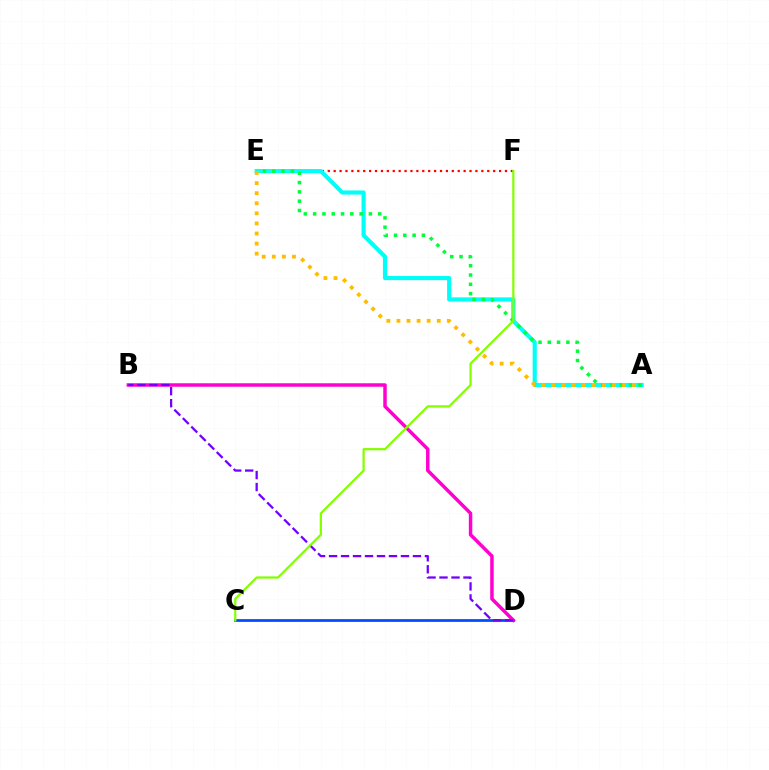{('E', 'F'): [{'color': '#ff0000', 'line_style': 'dotted', 'thickness': 1.6}], ('C', 'D'): [{'color': '#004bff', 'line_style': 'solid', 'thickness': 1.97}], ('A', 'E'): [{'color': '#00fff6', 'line_style': 'solid', 'thickness': 2.98}, {'color': '#00ff39', 'line_style': 'dotted', 'thickness': 2.53}, {'color': '#ffbd00', 'line_style': 'dotted', 'thickness': 2.74}], ('B', 'D'): [{'color': '#ff00cf', 'line_style': 'solid', 'thickness': 2.5}, {'color': '#7200ff', 'line_style': 'dashed', 'thickness': 1.63}], ('C', 'F'): [{'color': '#84ff00', 'line_style': 'solid', 'thickness': 1.61}]}